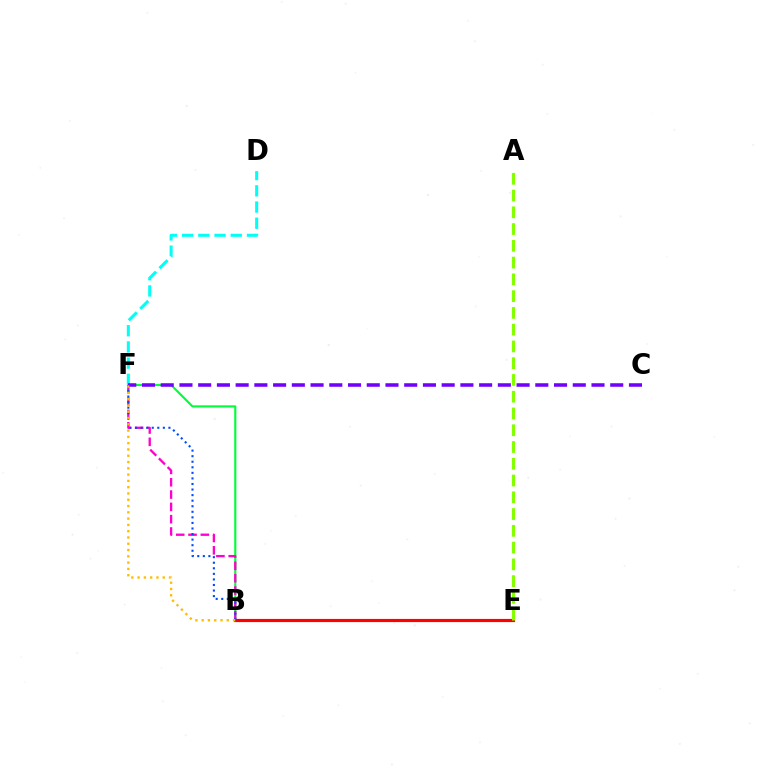{('B', 'F'): [{'color': '#00ff39', 'line_style': 'solid', 'thickness': 1.54}, {'color': '#ff00cf', 'line_style': 'dashed', 'thickness': 1.67}, {'color': '#004bff', 'line_style': 'dotted', 'thickness': 1.51}, {'color': '#ffbd00', 'line_style': 'dotted', 'thickness': 1.71}], ('B', 'E'): [{'color': '#ff0000', 'line_style': 'solid', 'thickness': 2.28}], ('D', 'F'): [{'color': '#00fff6', 'line_style': 'dashed', 'thickness': 2.2}], ('A', 'E'): [{'color': '#84ff00', 'line_style': 'dashed', 'thickness': 2.28}], ('C', 'F'): [{'color': '#7200ff', 'line_style': 'dashed', 'thickness': 2.54}]}